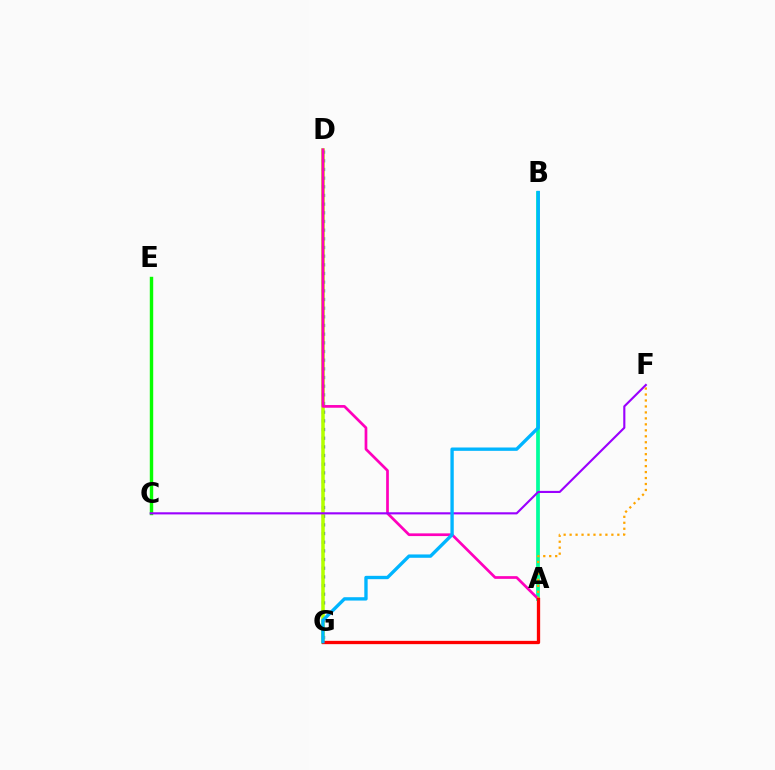{('A', 'B'): [{'color': '#00ff9d', 'line_style': 'solid', 'thickness': 2.69}], ('C', 'E'): [{'color': '#08ff00', 'line_style': 'solid', 'thickness': 2.46}], ('D', 'G'): [{'color': '#0010ff', 'line_style': 'dotted', 'thickness': 2.36}, {'color': '#b3ff00', 'line_style': 'solid', 'thickness': 2.53}], ('A', 'D'): [{'color': '#ff00bd', 'line_style': 'solid', 'thickness': 1.95}], ('C', 'F'): [{'color': '#9b00ff', 'line_style': 'solid', 'thickness': 1.53}], ('A', 'F'): [{'color': '#ffa500', 'line_style': 'dotted', 'thickness': 1.62}], ('A', 'G'): [{'color': '#ff0000', 'line_style': 'solid', 'thickness': 2.37}], ('B', 'G'): [{'color': '#00b5ff', 'line_style': 'solid', 'thickness': 2.41}]}